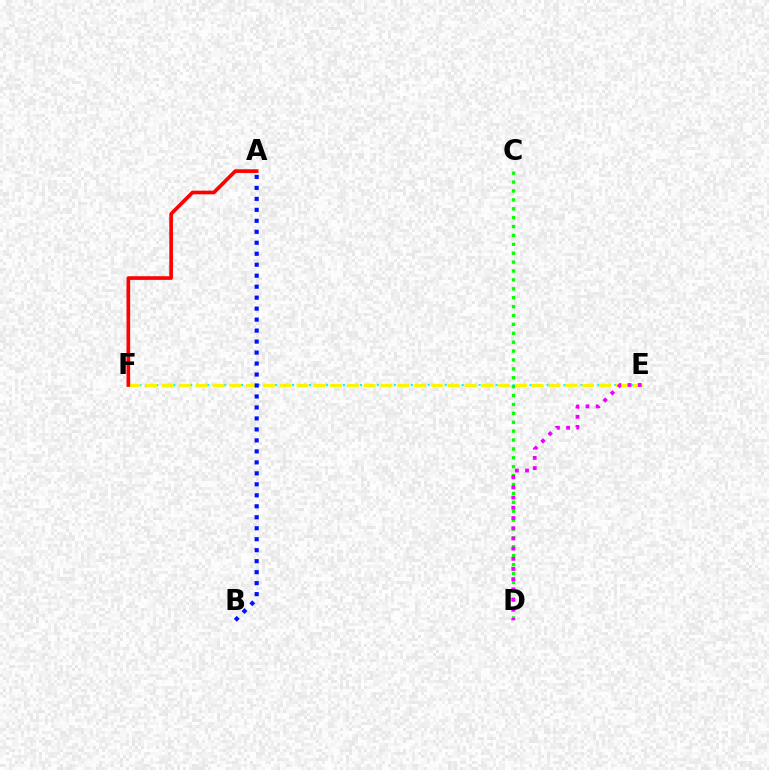{('E', 'F'): [{'color': '#00fff6', 'line_style': 'dotted', 'thickness': 1.54}, {'color': '#fcf500', 'line_style': 'dashed', 'thickness': 2.28}], ('C', 'D'): [{'color': '#08ff00', 'line_style': 'dotted', 'thickness': 2.42}], ('A', 'F'): [{'color': '#ff0000', 'line_style': 'solid', 'thickness': 2.64}], ('A', 'B'): [{'color': '#0010ff', 'line_style': 'dotted', 'thickness': 2.98}], ('D', 'E'): [{'color': '#ee00ff', 'line_style': 'dotted', 'thickness': 2.77}]}